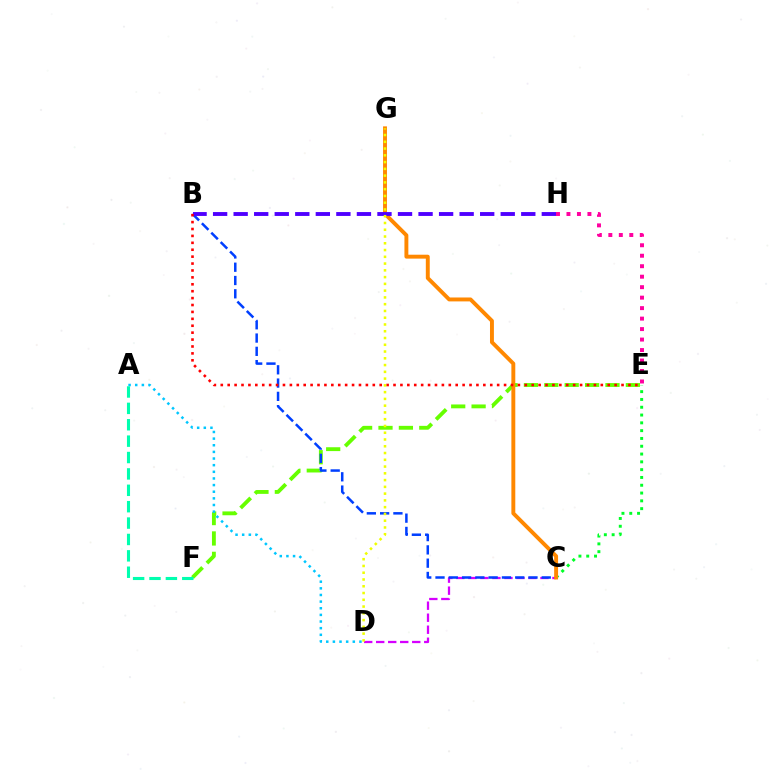{('C', 'D'): [{'color': '#d600ff', 'line_style': 'dashed', 'thickness': 1.63}], ('E', 'F'): [{'color': '#66ff00', 'line_style': 'dashed', 'thickness': 2.77}], ('A', 'D'): [{'color': '#00c7ff', 'line_style': 'dotted', 'thickness': 1.8}], ('B', 'C'): [{'color': '#003fff', 'line_style': 'dashed', 'thickness': 1.8}], ('E', 'H'): [{'color': '#ff00a0', 'line_style': 'dotted', 'thickness': 2.85}], ('A', 'F'): [{'color': '#00ffaf', 'line_style': 'dashed', 'thickness': 2.23}], ('C', 'E'): [{'color': '#00ff27', 'line_style': 'dotted', 'thickness': 2.12}], ('C', 'G'): [{'color': '#ff8800', 'line_style': 'solid', 'thickness': 2.82}], ('B', 'H'): [{'color': '#4f00ff', 'line_style': 'dashed', 'thickness': 2.79}], ('B', 'E'): [{'color': '#ff0000', 'line_style': 'dotted', 'thickness': 1.88}], ('D', 'G'): [{'color': '#eeff00', 'line_style': 'dotted', 'thickness': 1.84}]}